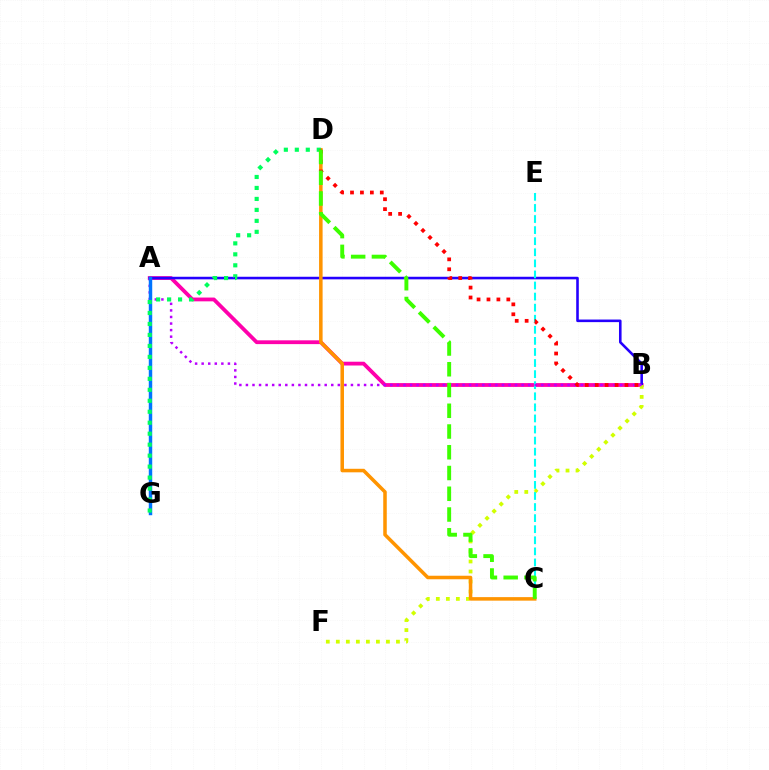{('A', 'B'): [{'color': '#ff00ac', 'line_style': 'solid', 'thickness': 2.73}, {'color': '#2500ff', 'line_style': 'solid', 'thickness': 1.86}, {'color': '#b900ff', 'line_style': 'dotted', 'thickness': 1.78}], ('B', 'F'): [{'color': '#d1ff00', 'line_style': 'dotted', 'thickness': 2.72}], ('C', 'E'): [{'color': '#00fff6', 'line_style': 'dashed', 'thickness': 1.5}], ('C', 'D'): [{'color': '#ff9400', 'line_style': 'solid', 'thickness': 2.54}, {'color': '#3dff00', 'line_style': 'dashed', 'thickness': 2.82}], ('A', 'G'): [{'color': '#0074ff', 'line_style': 'solid', 'thickness': 2.49}], ('D', 'G'): [{'color': '#00ff5c', 'line_style': 'dotted', 'thickness': 2.98}], ('B', 'D'): [{'color': '#ff0000', 'line_style': 'dotted', 'thickness': 2.7}]}